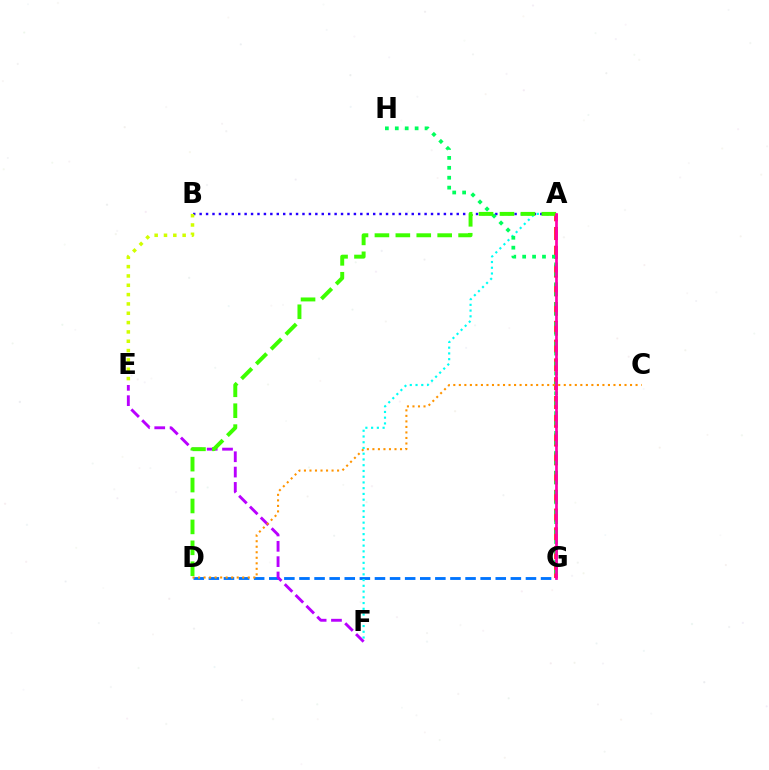{('A', 'G'): [{'color': '#ff0000', 'line_style': 'dashed', 'thickness': 2.55}, {'color': '#ff00ac', 'line_style': 'solid', 'thickness': 1.96}], ('D', 'G'): [{'color': '#0074ff', 'line_style': 'dashed', 'thickness': 2.05}], ('E', 'F'): [{'color': '#b900ff', 'line_style': 'dashed', 'thickness': 2.08}], ('A', 'B'): [{'color': '#2500ff', 'line_style': 'dotted', 'thickness': 1.75}], ('A', 'F'): [{'color': '#00fff6', 'line_style': 'dotted', 'thickness': 1.56}], ('B', 'E'): [{'color': '#d1ff00', 'line_style': 'dotted', 'thickness': 2.53}], ('G', 'H'): [{'color': '#00ff5c', 'line_style': 'dotted', 'thickness': 2.69}], ('A', 'D'): [{'color': '#3dff00', 'line_style': 'dashed', 'thickness': 2.84}], ('C', 'D'): [{'color': '#ff9400', 'line_style': 'dotted', 'thickness': 1.5}]}